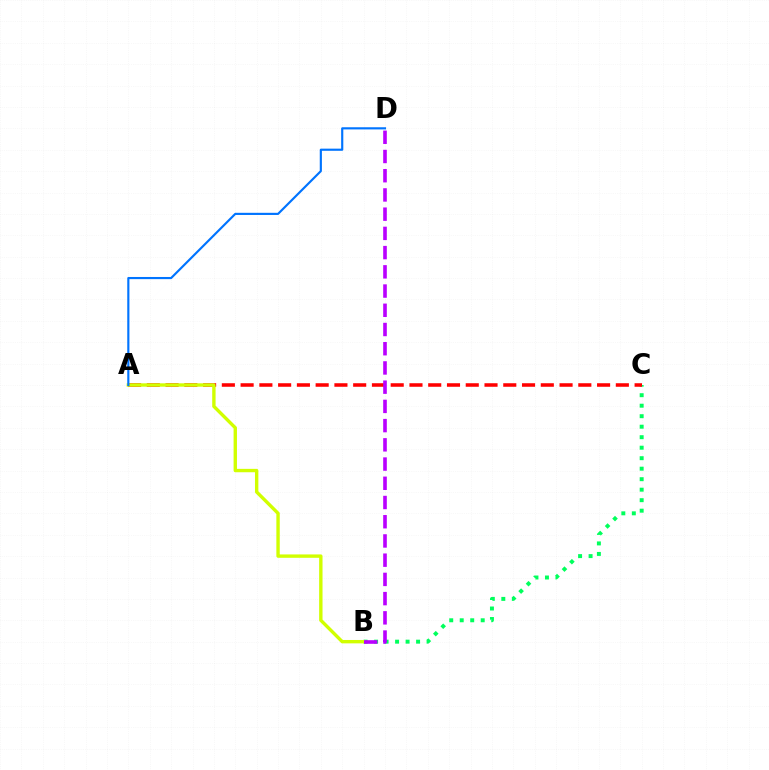{('B', 'C'): [{'color': '#00ff5c', 'line_style': 'dotted', 'thickness': 2.85}], ('A', 'C'): [{'color': '#ff0000', 'line_style': 'dashed', 'thickness': 2.55}], ('A', 'B'): [{'color': '#d1ff00', 'line_style': 'solid', 'thickness': 2.44}], ('B', 'D'): [{'color': '#b900ff', 'line_style': 'dashed', 'thickness': 2.61}], ('A', 'D'): [{'color': '#0074ff', 'line_style': 'solid', 'thickness': 1.55}]}